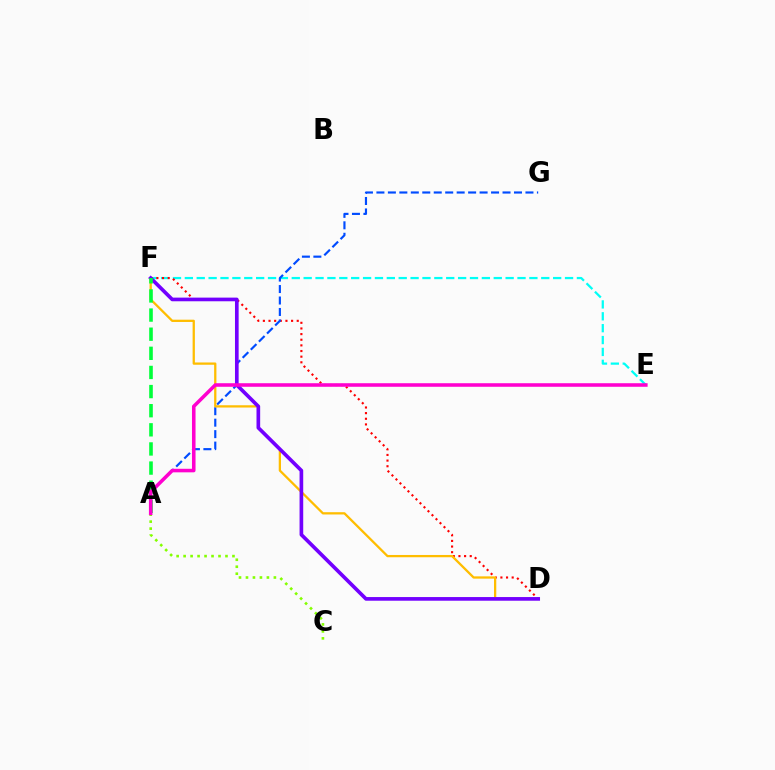{('E', 'F'): [{'color': '#00fff6', 'line_style': 'dashed', 'thickness': 1.61}], ('D', 'F'): [{'color': '#ff0000', 'line_style': 'dotted', 'thickness': 1.53}, {'color': '#ffbd00', 'line_style': 'solid', 'thickness': 1.64}, {'color': '#7200ff', 'line_style': 'solid', 'thickness': 2.63}], ('A', 'G'): [{'color': '#004bff', 'line_style': 'dashed', 'thickness': 1.56}], ('A', 'F'): [{'color': '#00ff39', 'line_style': 'dashed', 'thickness': 2.6}], ('A', 'C'): [{'color': '#84ff00', 'line_style': 'dotted', 'thickness': 1.9}], ('A', 'E'): [{'color': '#ff00cf', 'line_style': 'solid', 'thickness': 2.56}]}